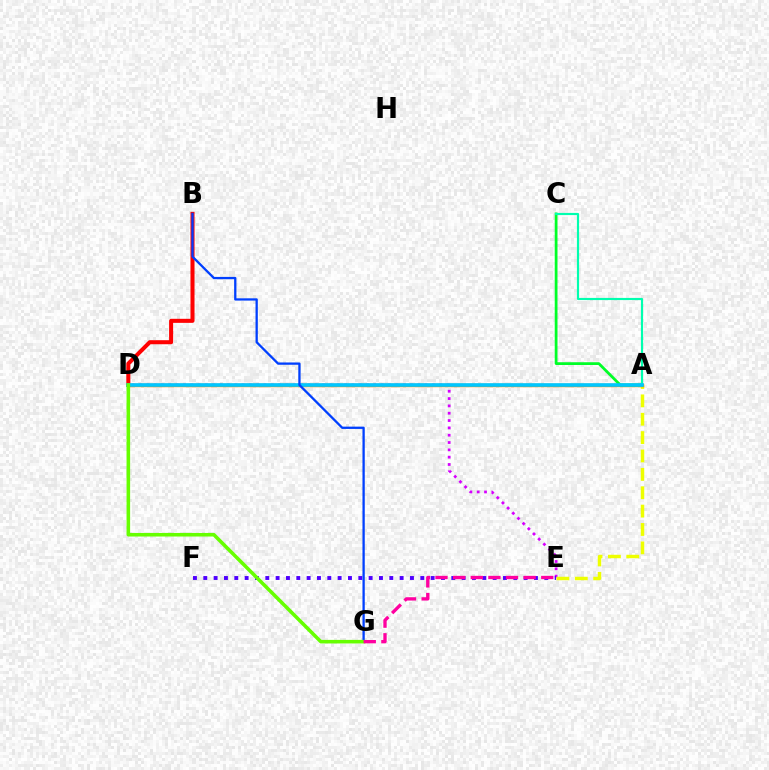{('D', 'E'): [{'color': '#d600ff', 'line_style': 'dotted', 'thickness': 1.99}], ('A', 'E'): [{'color': '#eeff00', 'line_style': 'dashed', 'thickness': 2.5}], ('A', 'D'): [{'color': '#ff8800', 'line_style': 'solid', 'thickness': 2.47}, {'color': '#00c7ff', 'line_style': 'solid', 'thickness': 2.6}], ('E', 'F'): [{'color': '#4f00ff', 'line_style': 'dotted', 'thickness': 2.81}], ('A', 'C'): [{'color': '#00ff27', 'line_style': 'solid', 'thickness': 1.99}, {'color': '#00ffaf', 'line_style': 'solid', 'thickness': 1.56}], ('B', 'D'): [{'color': '#ff0000', 'line_style': 'solid', 'thickness': 2.91}], ('B', 'G'): [{'color': '#003fff', 'line_style': 'solid', 'thickness': 1.65}], ('D', 'G'): [{'color': '#66ff00', 'line_style': 'solid', 'thickness': 2.57}], ('E', 'G'): [{'color': '#ff00a0', 'line_style': 'dashed', 'thickness': 2.39}]}